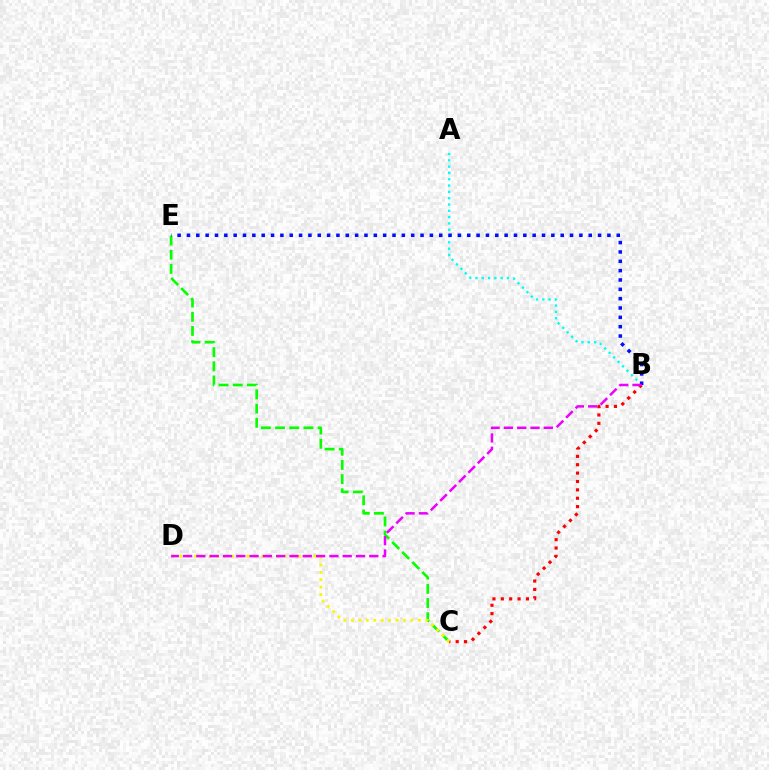{('A', 'B'): [{'color': '#00fff6', 'line_style': 'dotted', 'thickness': 1.71}], ('C', 'E'): [{'color': '#08ff00', 'line_style': 'dashed', 'thickness': 1.93}], ('B', 'C'): [{'color': '#ff0000', 'line_style': 'dotted', 'thickness': 2.28}], ('B', 'E'): [{'color': '#0010ff', 'line_style': 'dotted', 'thickness': 2.54}], ('C', 'D'): [{'color': '#fcf500', 'line_style': 'dotted', 'thickness': 2.02}], ('B', 'D'): [{'color': '#ee00ff', 'line_style': 'dashed', 'thickness': 1.81}]}